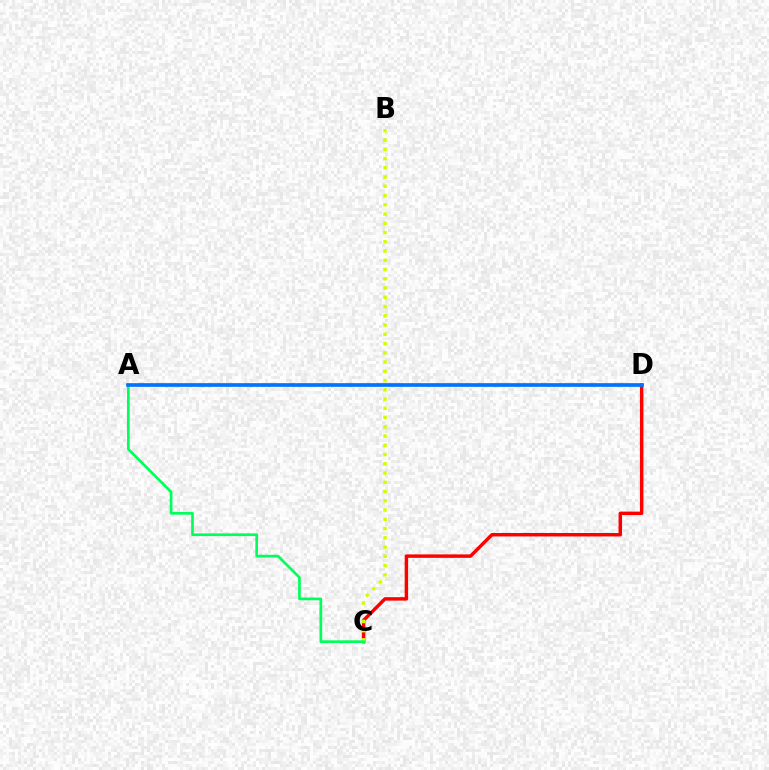{('C', 'D'): [{'color': '#ff0000', 'line_style': 'solid', 'thickness': 2.49}], ('B', 'C'): [{'color': '#d1ff00', 'line_style': 'dotted', 'thickness': 2.51}], ('A', 'D'): [{'color': '#b900ff', 'line_style': 'solid', 'thickness': 1.68}, {'color': '#0074ff', 'line_style': 'solid', 'thickness': 2.61}], ('A', 'C'): [{'color': '#00ff5c', 'line_style': 'solid', 'thickness': 1.94}]}